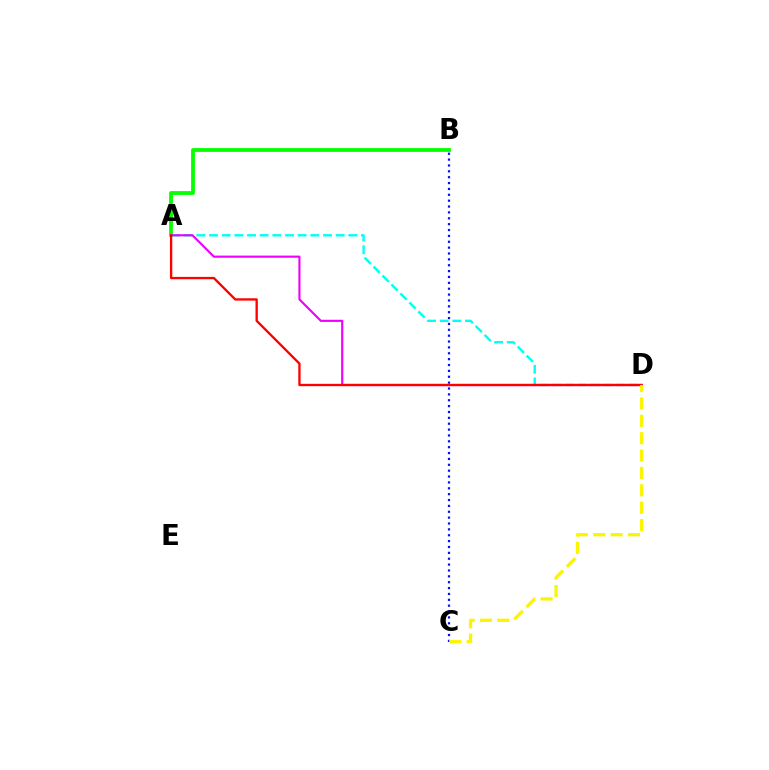{('A', 'B'): [{'color': '#08ff00', 'line_style': 'solid', 'thickness': 2.73}], ('A', 'D'): [{'color': '#00fff6', 'line_style': 'dashed', 'thickness': 1.72}, {'color': '#ee00ff', 'line_style': 'solid', 'thickness': 1.54}, {'color': '#ff0000', 'line_style': 'solid', 'thickness': 1.68}], ('B', 'C'): [{'color': '#0010ff', 'line_style': 'dotted', 'thickness': 1.59}], ('C', 'D'): [{'color': '#fcf500', 'line_style': 'dashed', 'thickness': 2.36}]}